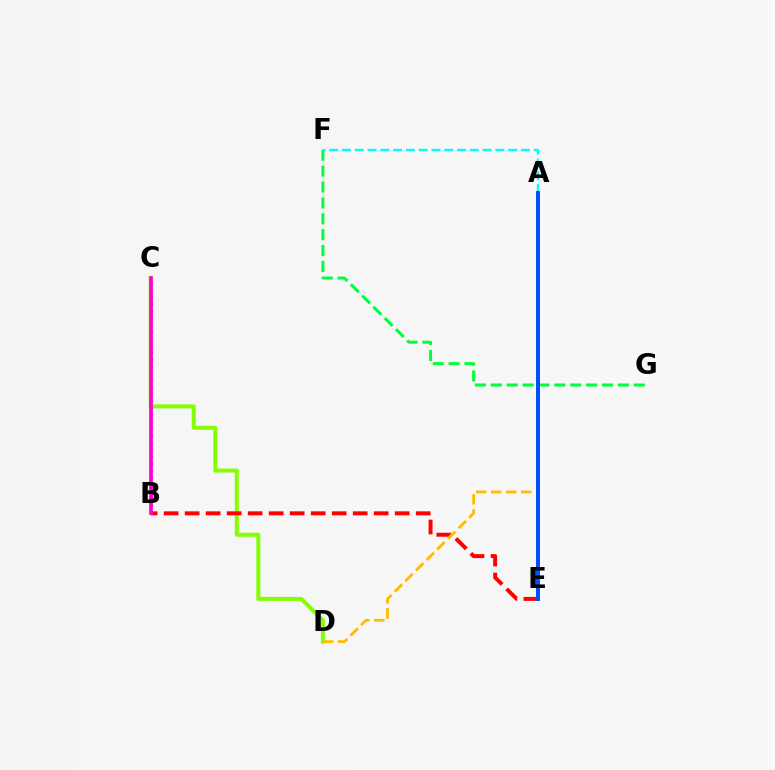{('F', 'G'): [{'color': '#00ff39', 'line_style': 'dashed', 'thickness': 2.16}], ('A', 'F'): [{'color': '#00fff6', 'line_style': 'dashed', 'thickness': 1.74}], ('C', 'D'): [{'color': '#84ff00', 'line_style': 'solid', 'thickness': 2.86}], ('B', 'C'): [{'color': '#7200ff', 'line_style': 'dotted', 'thickness': 1.88}, {'color': '#ff00cf', 'line_style': 'solid', 'thickness': 2.66}], ('B', 'E'): [{'color': '#ff0000', 'line_style': 'dashed', 'thickness': 2.85}], ('A', 'D'): [{'color': '#ffbd00', 'line_style': 'dashed', 'thickness': 2.04}], ('A', 'E'): [{'color': '#004bff', 'line_style': 'solid', 'thickness': 2.83}]}